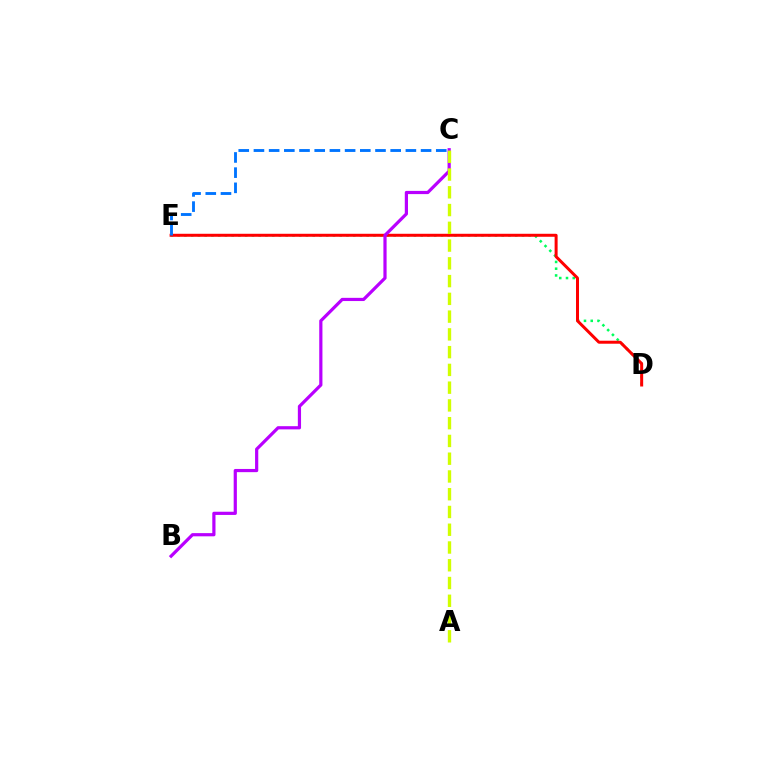{('D', 'E'): [{'color': '#00ff5c', 'line_style': 'dotted', 'thickness': 1.83}, {'color': '#ff0000', 'line_style': 'solid', 'thickness': 2.16}], ('B', 'C'): [{'color': '#b900ff', 'line_style': 'solid', 'thickness': 2.3}], ('C', 'E'): [{'color': '#0074ff', 'line_style': 'dashed', 'thickness': 2.06}], ('A', 'C'): [{'color': '#d1ff00', 'line_style': 'dashed', 'thickness': 2.41}]}